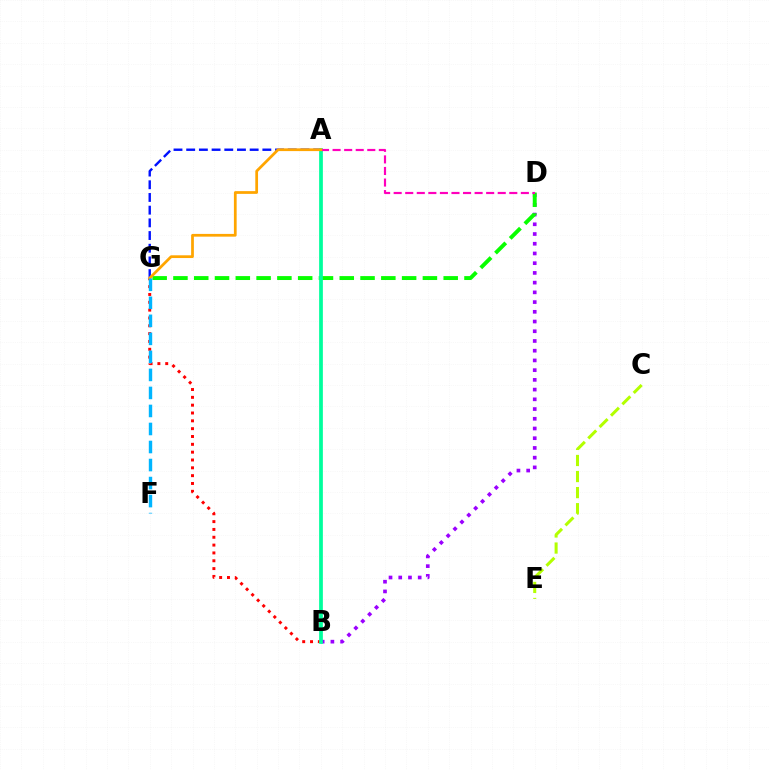{('A', 'G'): [{'color': '#0010ff', 'line_style': 'dashed', 'thickness': 1.72}, {'color': '#ffa500', 'line_style': 'solid', 'thickness': 1.97}], ('B', 'G'): [{'color': '#ff0000', 'line_style': 'dotted', 'thickness': 2.13}], ('B', 'D'): [{'color': '#9b00ff', 'line_style': 'dotted', 'thickness': 2.64}], ('D', 'G'): [{'color': '#08ff00', 'line_style': 'dashed', 'thickness': 2.82}], ('A', 'B'): [{'color': '#00ff9d', 'line_style': 'solid', 'thickness': 2.69}], ('C', 'E'): [{'color': '#b3ff00', 'line_style': 'dashed', 'thickness': 2.18}], ('A', 'D'): [{'color': '#ff00bd', 'line_style': 'dashed', 'thickness': 1.57}], ('F', 'G'): [{'color': '#00b5ff', 'line_style': 'dashed', 'thickness': 2.45}]}